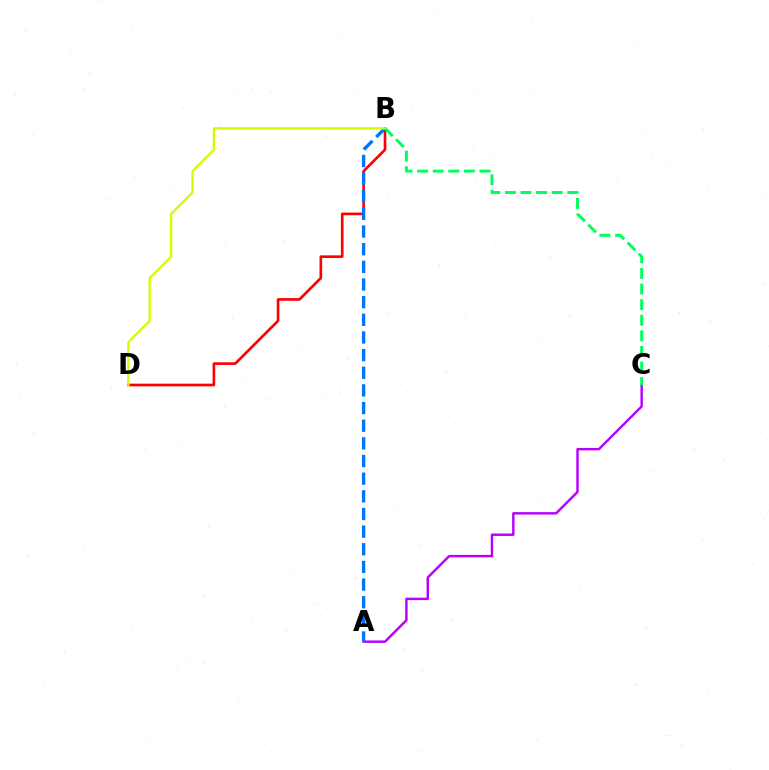{('B', 'D'): [{'color': '#ff0000', 'line_style': 'solid', 'thickness': 1.91}, {'color': '#d1ff00', 'line_style': 'solid', 'thickness': 1.7}], ('A', 'C'): [{'color': '#b900ff', 'line_style': 'solid', 'thickness': 1.76}], ('B', 'C'): [{'color': '#00ff5c', 'line_style': 'dashed', 'thickness': 2.12}], ('A', 'B'): [{'color': '#0074ff', 'line_style': 'dashed', 'thickness': 2.4}]}